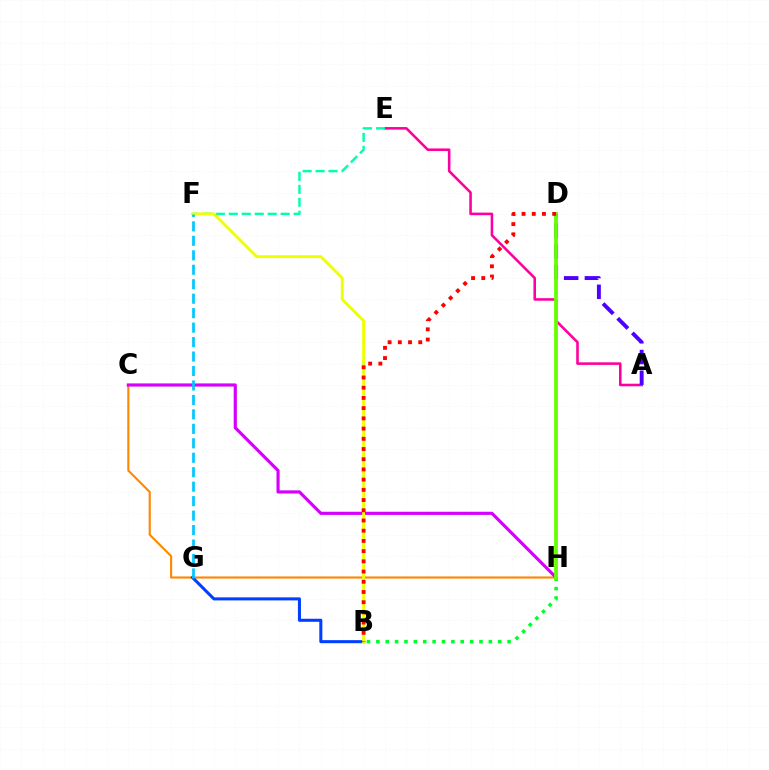{('C', 'H'): [{'color': '#ff8800', 'line_style': 'solid', 'thickness': 1.53}, {'color': '#d600ff', 'line_style': 'solid', 'thickness': 2.28}], ('B', 'G'): [{'color': '#003fff', 'line_style': 'solid', 'thickness': 2.19}], ('A', 'E'): [{'color': '#ff00a0', 'line_style': 'solid', 'thickness': 1.86}], ('E', 'F'): [{'color': '#00ffaf', 'line_style': 'dashed', 'thickness': 1.76}], ('B', 'F'): [{'color': '#eeff00', 'line_style': 'solid', 'thickness': 2.07}], ('A', 'D'): [{'color': '#4f00ff', 'line_style': 'dashed', 'thickness': 2.82}], ('B', 'H'): [{'color': '#00ff27', 'line_style': 'dotted', 'thickness': 2.55}], ('D', 'H'): [{'color': '#66ff00', 'line_style': 'solid', 'thickness': 2.73}], ('B', 'D'): [{'color': '#ff0000', 'line_style': 'dotted', 'thickness': 2.77}], ('F', 'G'): [{'color': '#00c7ff', 'line_style': 'dashed', 'thickness': 1.96}]}